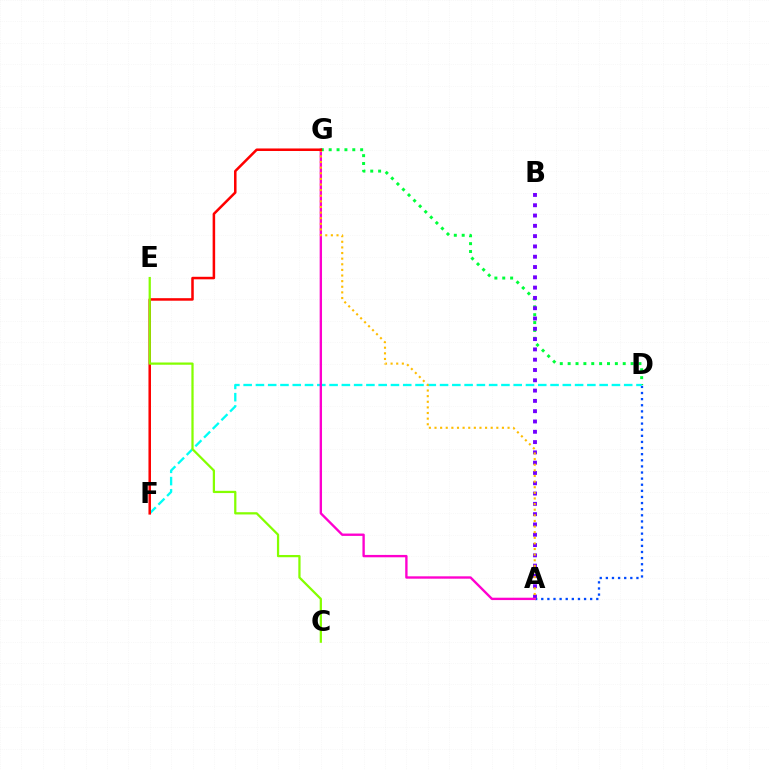{('D', 'G'): [{'color': '#00ff39', 'line_style': 'dotted', 'thickness': 2.14}], ('A', 'D'): [{'color': '#004bff', 'line_style': 'dotted', 'thickness': 1.66}], ('D', 'F'): [{'color': '#00fff6', 'line_style': 'dashed', 'thickness': 1.67}], ('A', 'B'): [{'color': '#7200ff', 'line_style': 'dotted', 'thickness': 2.8}], ('A', 'G'): [{'color': '#ff00cf', 'line_style': 'solid', 'thickness': 1.7}, {'color': '#ffbd00', 'line_style': 'dotted', 'thickness': 1.53}], ('F', 'G'): [{'color': '#ff0000', 'line_style': 'solid', 'thickness': 1.82}], ('C', 'E'): [{'color': '#84ff00', 'line_style': 'solid', 'thickness': 1.62}]}